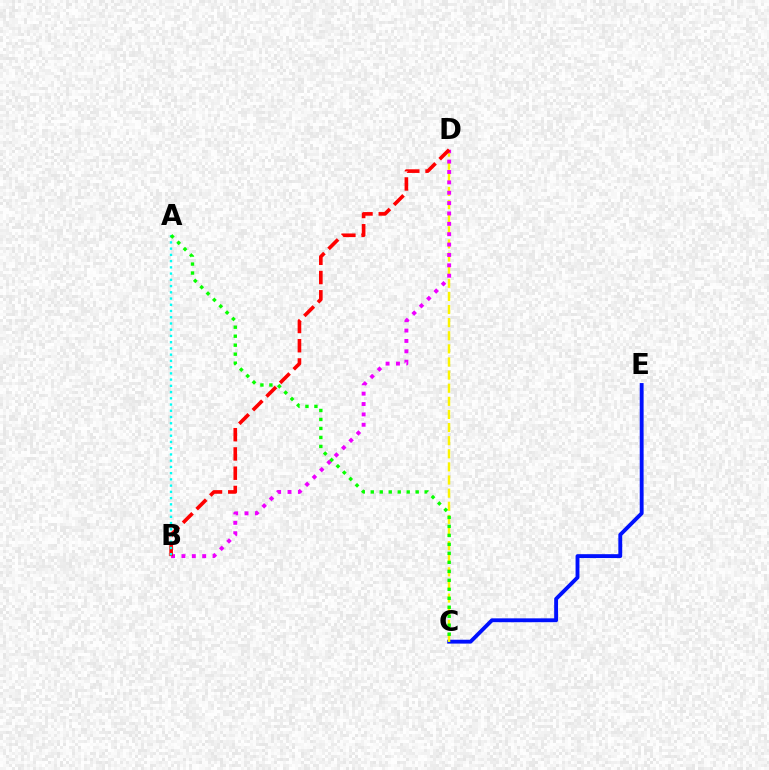{('C', 'E'): [{'color': '#0010ff', 'line_style': 'solid', 'thickness': 2.79}], ('C', 'D'): [{'color': '#fcf500', 'line_style': 'dashed', 'thickness': 1.78}], ('B', 'D'): [{'color': '#ee00ff', 'line_style': 'dotted', 'thickness': 2.82}, {'color': '#ff0000', 'line_style': 'dashed', 'thickness': 2.62}], ('A', 'B'): [{'color': '#00fff6', 'line_style': 'dotted', 'thickness': 1.69}], ('A', 'C'): [{'color': '#08ff00', 'line_style': 'dotted', 'thickness': 2.44}]}